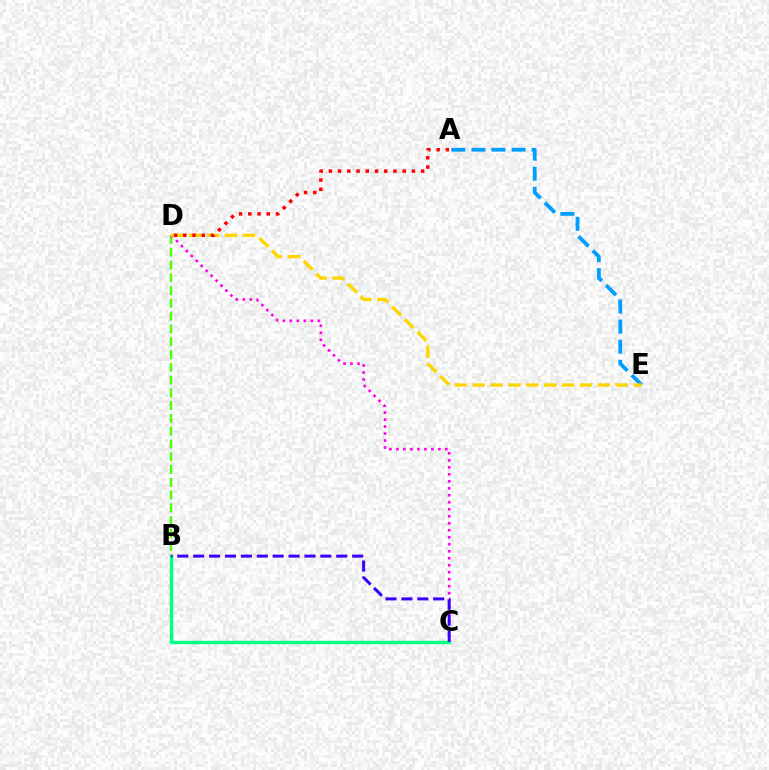{('B', 'C'): [{'color': '#00ff86', 'line_style': 'solid', 'thickness': 2.49}, {'color': '#3700ff', 'line_style': 'dashed', 'thickness': 2.16}], ('B', 'D'): [{'color': '#4fff00', 'line_style': 'dashed', 'thickness': 1.74}], ('C', 'D'): [{'color': '#ff00ed', 'line_style': 'dotted', 'thickness': 1.9}], ('A', 'E'): [{'color': '#009eff', 'line_style': 'dashed', 'thickness': 2.73}], ('D', 'E'): [{'color': '#ffd500', 'line_style': 'dashed', 'thickness': 2.43}], ('A', 'D'): [{'color': '#ff0000', 'line_style': 'dotted', 'thickness': 2.51}]}